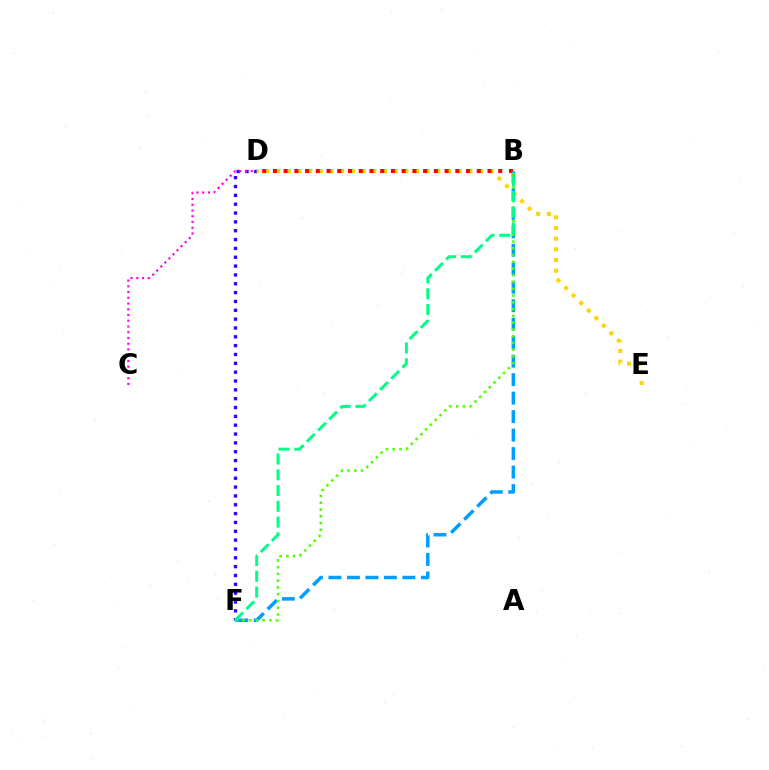{('D', 'F'): [{'color': '#3700ff', 'line_style': 'dotted', 'thickness': 2.4}], ('D', 'E'): [{'color': '#ffd500', 'line_style': 'dotted', 'thickness': 2.9}], ('B', 'D'): [{'color': '#ff0000', 'line_style': 'dotted', 'thickness': 2.92}], ('B', 'F'): [{'color': '#009eff', 'line_style': 'dashed', 'thickness': 2.51}, {'color': '#4fff00', 'line_style': 'dotted', 'thickness': 1.84}, {'color': '#00ff86', 'line_style': 'dashed', 'thickness': 2.14}], ('C', 'D'): [{'color': '#ff00ed', 'line_style': 'dotted', 'thickness': 1.56}]}